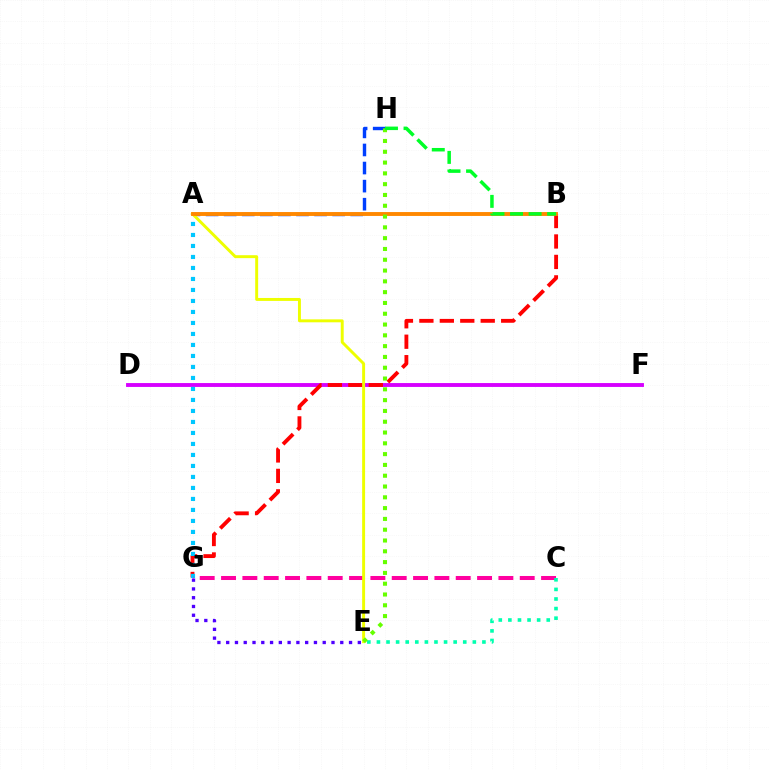{('D', 'F'): [{'color': '#d600ff', 'line_style': 'solid', 'thickness': 2.79}], ('B', 'G'): [{'color': '#ff0000', 'line_style': 'dashed', 'thickness': 2.78}], ('A', 'G'): [{'color': '#00c7ff', 'line_style': 'dotted', 'thickness': 2.99}], ('A', 'H'): [{'color': '#003fff', 'line_style': 'dashed', 'thickness': 2.46}], ('C', 'G'): [{'color': '#ff00a0', 'line_style': 'dashed', 'thickness': 2.9}], ('C', 'E'): [{'color': '#00ffaf', 'line_style': 'dotted', 'thickness': 2.61}], ('A', 'E'): [{'color': '#eeff00', 'line_style': 'solid', 'thickness': 2.12}], ('E', 'G'): [{'color': '#4f00ff', 'line_style': 'dotted', 'thickness': 2.38}], ('A', 'B'): [{'color': '#ff8800', 'line_style': 'solid', 'thickness': 2.8}], ('E', 'H'): [{'color': '#66ff00', 'line_style': 'dotted', 'thickness': 2.93}], ('B', 'H'): [{'color': '#00ff27', 'line_style': 'dashed', 'thickness': 2.52}]}